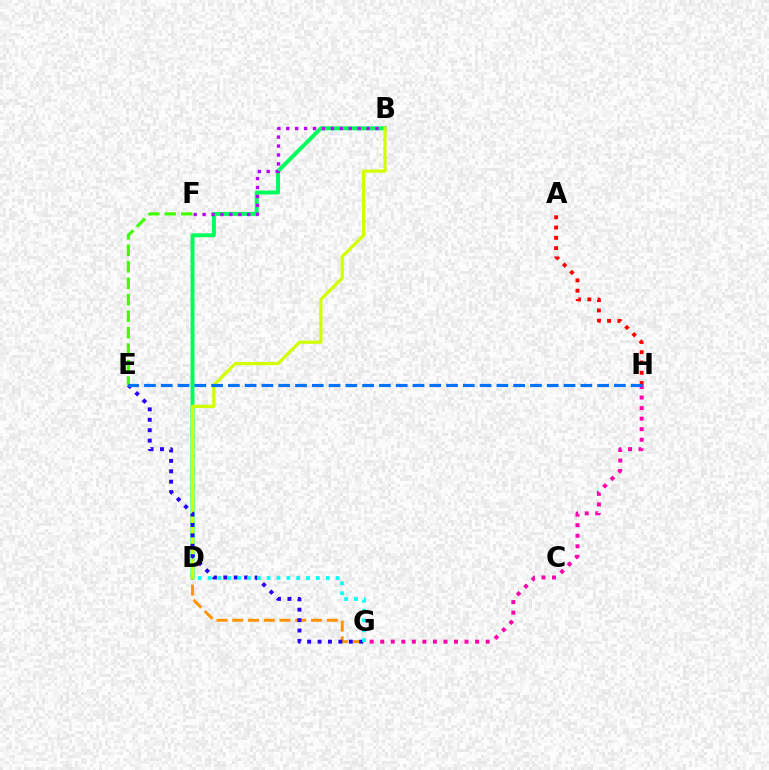{('D', 'G'): [{'color': '#ff9400', 'line_style': 'dashed', 'thickness': 2.14}, {'color': '#00fff6', 'line_style': 'dotted', 'thickness': 2.67}], ('E', 'F'): [{'color': '#3dff00', 'line_style': 'dashed', 'thickness': 2.24}], ('B', 'D'): [{'color': '#00ff5c', 'line_style': 'solid', 'thickness': 2.84}, {'color': '#d1ff00', 'line_style': 'solid', 'thickness': 2.31}], ('B', 'F'): [{'color': '#b900ff', 'line_style': 'dotted', 'thickness': 2.43}], ('G', 'H'): [{'color': '#ff00ac', 'line_style': 'dotted', 'thickness': 2.87}], ('A', 'H'): [{'color': '#ff0000', 'line_style': 'dotted', 'thickness': 2.79}], ('E', 'G'): [{'color': '#2500ff', 'line_style': 'dotted', 'thickness': 2.83}], ('E', 'H'): [{'color': '#0074ff', 'line_style': 'dashed', 'thickness': 2.28}]}